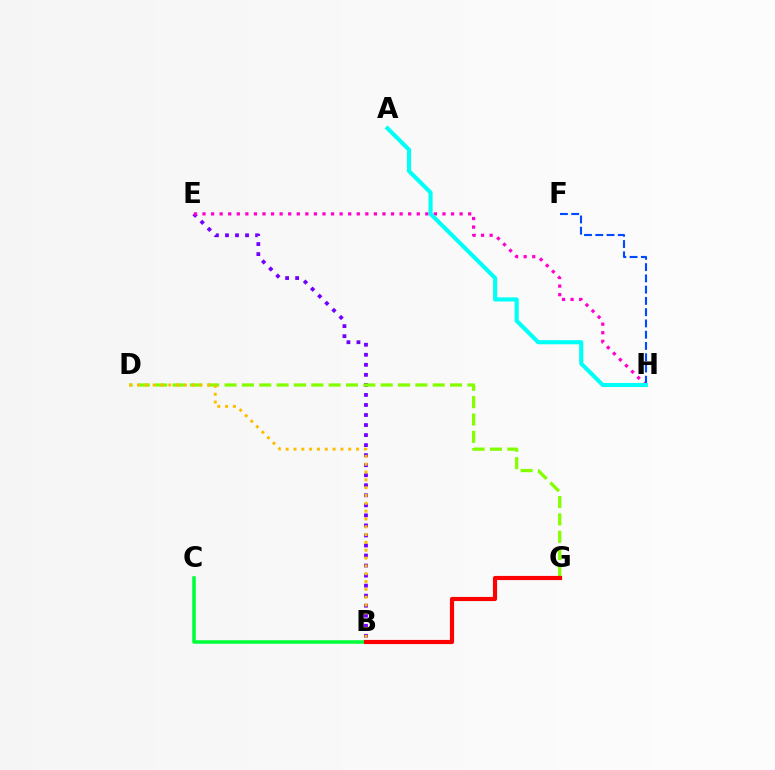{('F', 'H'): [{'color': '#004bff', 'line_style': 'dashed', 'thickness': 1.53}], ('B', 'E'): [{'color': '#7200ff', 'line_style': 'dotted', 'thickness': 2.73}], ('E', 'H'): [{'color': '#ff00cf', 'line_style': 'dotted', 'thickness': 2.33}], ('D', 'G'): [{'color': '#84ff00', 'line_style': 'dashed', 'thickness': 2.36}], ('B', 'D'): [{'color': '#ffbd00', 'line_style': 'dotted', 'thickness': 2.13}], ('B', 'C'): [{'color': '#00ff39', 'line_style': 'solid', 'thickness': 2.55}], ('A', 'H'): [{'color': '#00fff6', 'line_style': 'solid', 'thickness': 2.96}], ('B', 'G'): [{'color': '#ff0000', 'line_style': 'solid', 'thickness': 2.99}]}